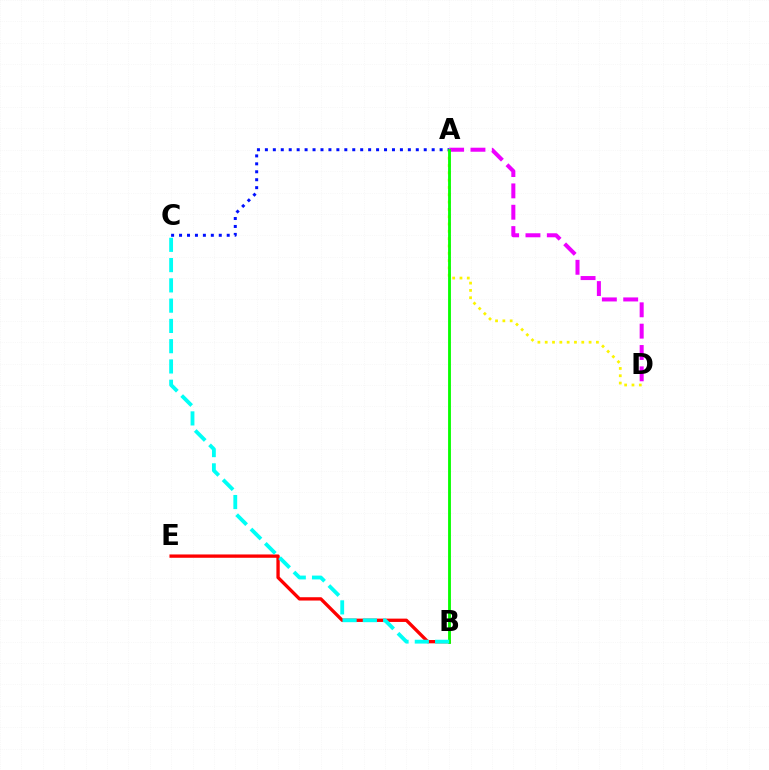{('B', 'E'): [{'color': '#ff0000', 'line_style': 'solid', 'thickness': 2.39}], ('A', 'D'): [{'color': '#fcf500', 'line_style': 'dotted', 'thickness': 1.99}, {'color': '#ee00ff', 'line_style': 'dashed', 'thickness': 2.9}], ('A', 'C'): [{'color': '#0010ff', 'line_style': 'dotted', 'thickness': 2.16}], ('A', 'B'): [{'color': '#08ff00', 'line_style': 'solid', 'thickness': 2.05}], ('B', 'C'): [{'color': '#00fff6', 'line_style': 'dashed', 'thickness': 2.75}]}